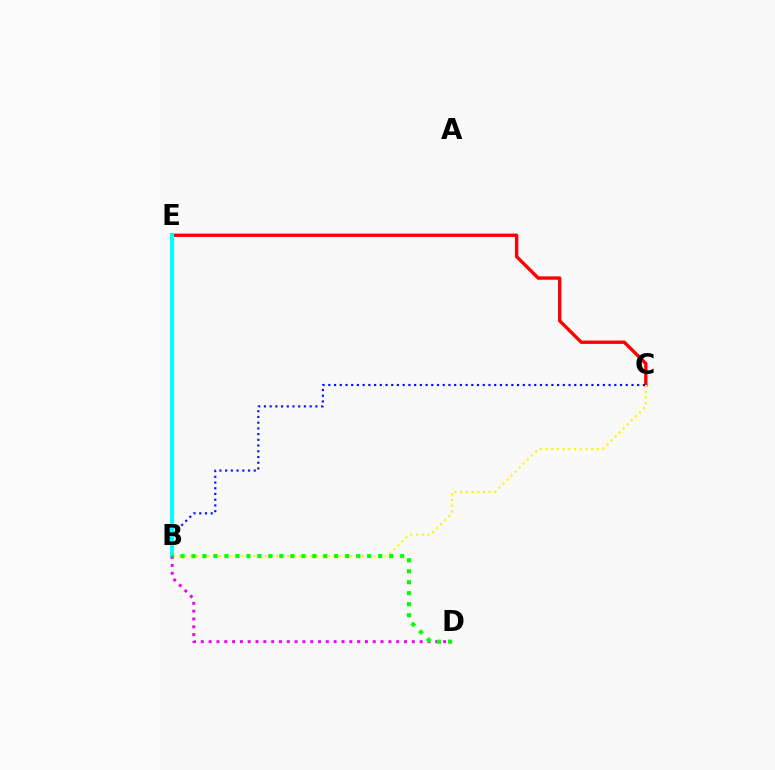{('C', 'E'): [{'color': '#ff0000', 'line_style': 'solid', 'thickness': 2.42}], ('B', 'C'): [{'color': '#fcf500', 'line_style': 'dotted', 'thickness': 1.55}, {'color': '#0010ff', 'line_style': 'dotted', 'thickness': 1.55}], ('B', 'E'): [{'color': '#00fff6', 'line_style': 'solid', 'thickness': 2.94}], ('B', 'D'): [{'color': '#ee00ff', 'line_style': 'dotted', 'thickness': 2.12}, {'color': '#08ff00', 'line_style': 'dotted', 'thickness': 2.98}]}